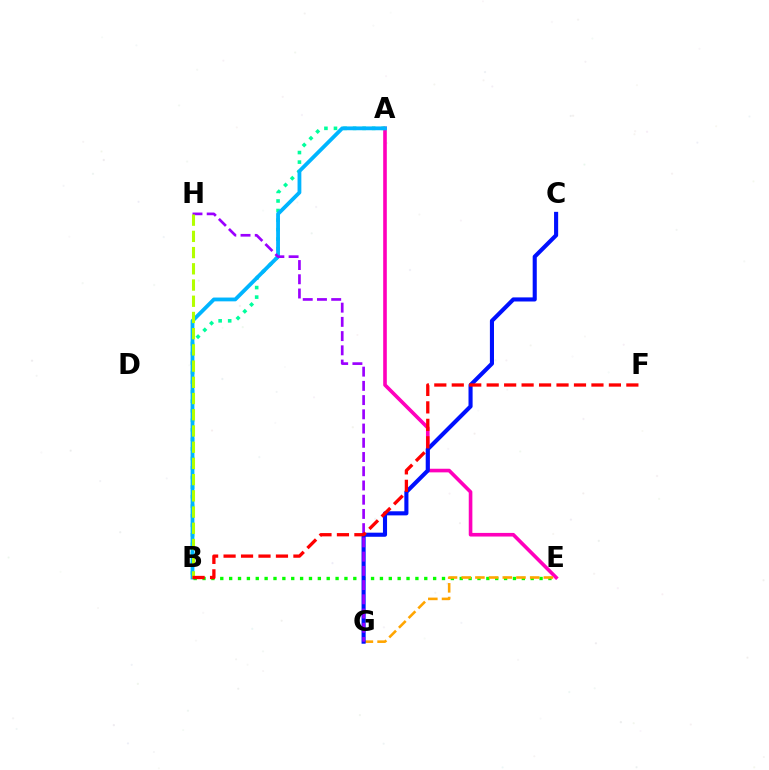{('A', 'E'): [{'color': '#ff00bd', 'line_style': 'solid', 'thickness': 2.6}], ('A', 'B'): [{'color': '#00ff9d', 'line_style': 'dotted', 'thickness': 2.59}, {'color': '#00b5ff', 'line_style': 'solid', 'thickness': 2.74}], ('B', 'E'): [{'color': '#08ff00', 'line_style': 'dotted', 'thickness': 2.41}], ('E', 'G'): [{'color': '#ffa500', 'line_style': 'dashed', 'thickness': 1.86}], ('C', 'G'): [{'color': '#0010ff', 'line_style': 'solid', 'thickness': 2.95}], ('G', 'H'): [{'color': '#9b00ff', 'line_style': 'dashed', 'thickness': 1.93}], ('B', 'H'): [{'color': '#b3ff00', 'line_style': 'dashed', 'thickness': 2.2}], ('B', 'F'): [{'color': '#ff0000', 'line_style': 'dashed', 'thickness': 2.37}]}